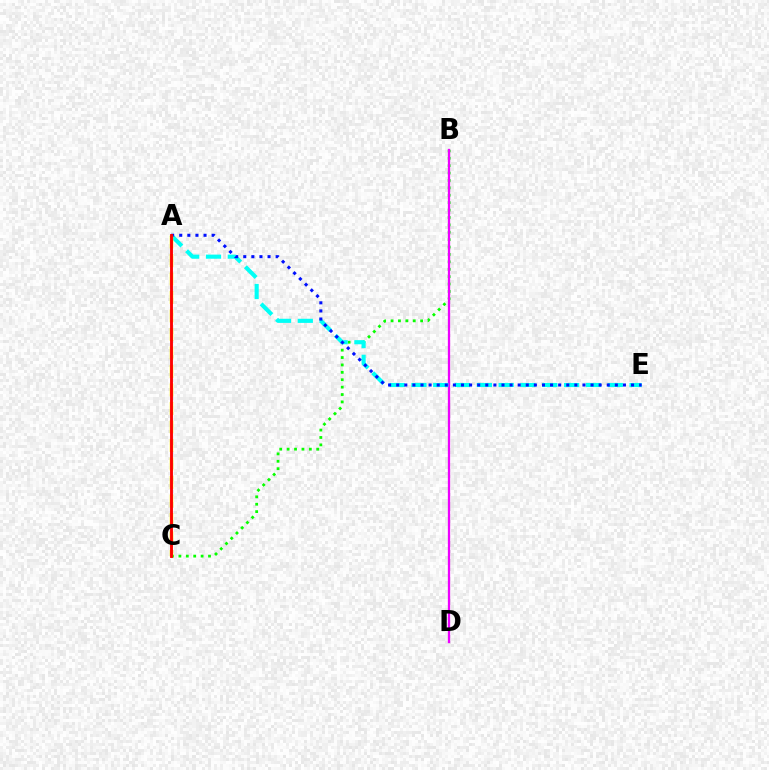{('B', 'C'): [{'color': '#08ff00', 'line_style': 'dotted', 'thickness': 2.01}], ('B', 'D'): [{'color': '#ee00ff', 'line_style': 'solid', 'thickness': 1.65}], ('A', 'E'): [{'color': '#00fff6', 'line_style': 'dashed', 'thickness': 2.96}, {'color': '#0010ff', 'line_style': 'dotted', 'thickness': 2.2}], ('A', 'C'): [{'color': '#fcf500', 'line_style': 'dashed', 'thickness': 2.51}, {'color': '#ff0000', 'line_style': 'solid', 'thickness': 2.07}]}